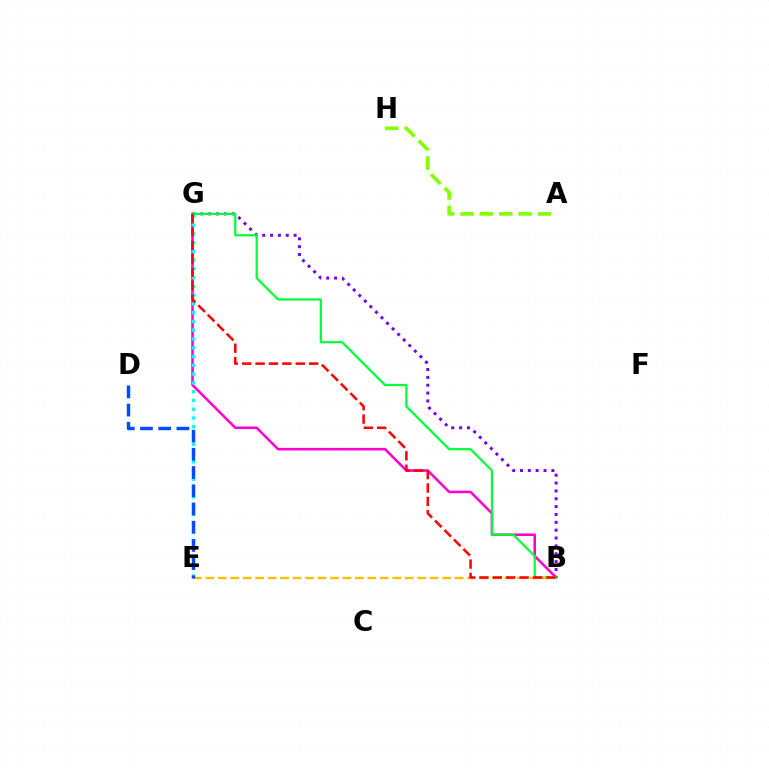{('B', 'G'): [{'color': '#ff00cf', 'line_style': 'solid', 'thickness': 1.85}, {'color': '#7200ff', 'line_style': 'dotted', 'thickness': 2.13}, {'color': '#00ff39', 'line_style': 'solid', 'thickness': 1.6}, {'color': '#ff0000', 'line_style': 'dashed', 'thickness': 1.82}], ('E', 'G'): [{'color': '#00fff6', 'line_style': 'dotted', 'thickness': 2.38}], ('B', 'E'): [{'color': '#ffbd00', 'line_style': 'dashed', 'thickness': 1.69}], ('A', 'H'): [{'color': '#84ff00', 'line_style': 'dashed', 'thickness': 2.63}], ('D', 'E'): [{'color': '#004bff', 'line_style': 'dashed', 'thickness': 2.47}]}